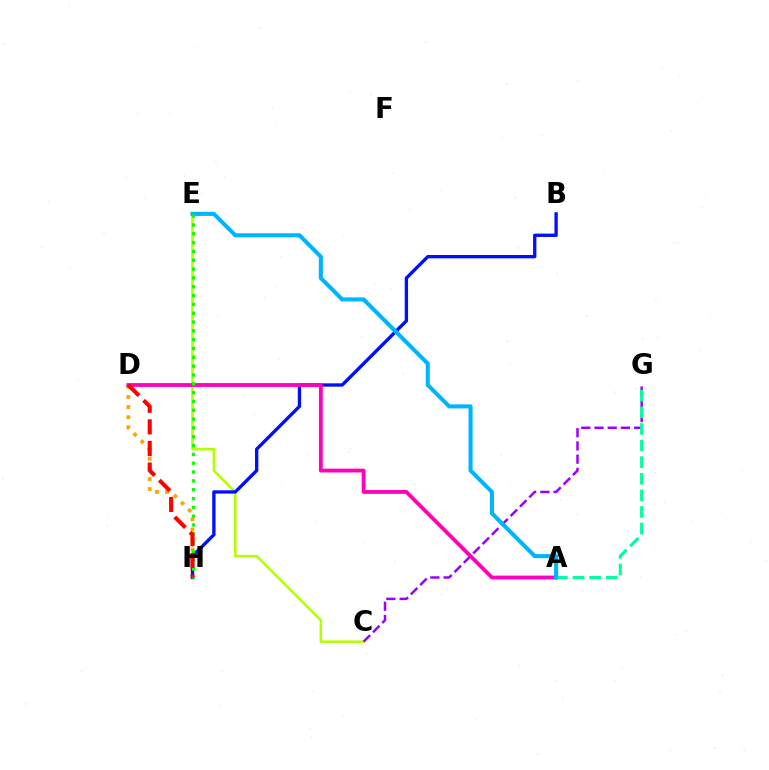{('D', 'H'): [{'color': '#ffa500', 'line_style': 'dotted', 'thickness': 2.74}, {'color': '#ff0000', 'line_style': 'dashed', 'thickness': 2.93}], ('C', 'E'): [{'color': '#b3ff00', 'line_style': 'solid', 'thickness': 1.83}], ('B', 'H'): [{'color': '#0010ff', 'line_style': 'solid', 'thickness': 2.4}], ('C', 'G'): [{'color': '#9b00ff', 'line_style': 'dashed', 'thickness': 1.8}], ('A', 'G'): [{'color': '#00ff9d', 'line_style': 'dashed', 'thickness': 2.26}], ('A', 'D'): [{'color': '#ff00bd', 'line_style': 'solid', 'thickness': 2.75}], ('A', 'E'): [{'color': '#00b5ff', 'line_style': 'solid', 'thickness': 2.93}], ('E', 'H'): [{'color': '#08ff00', 'line_style': 'dotted', 'thickness': 2.4}]}